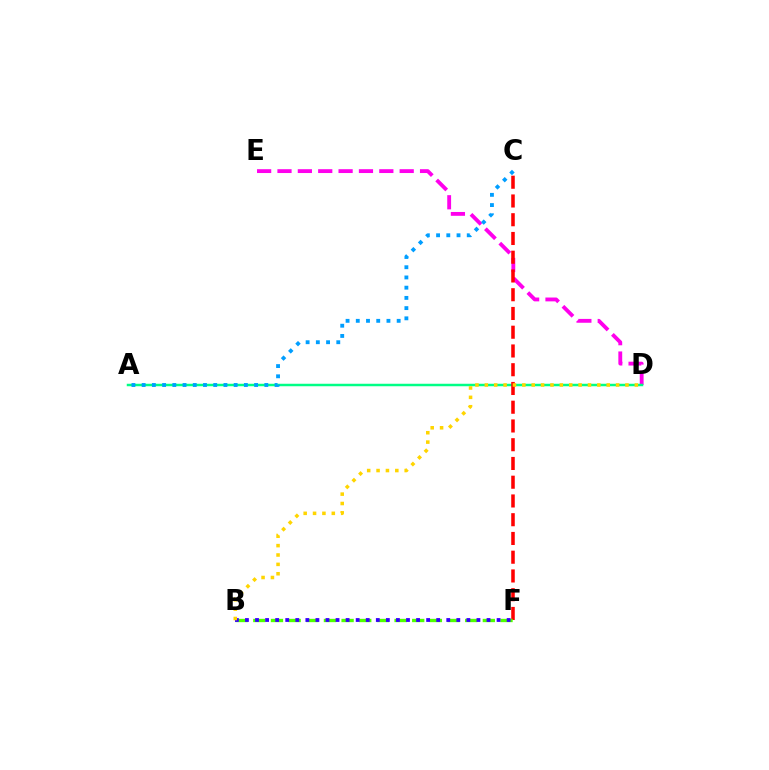{('D', 'E'): [{'color': '#ff00ed', 'line_style': 'dashed', 'thickness': 2.77}], ('A', 'D'): [{'color': '#00ff86', 'line_style': 'solid', 'thickness': 1.79}], ('C', 'F'): [{'color': '#ff0000', 'line_style': 'dashed', 'thickness': 2.55}], ('B', 'F'): [{'color': '#4fff00', 'line_style': 'dashed', 'thickness': 2.4}, {'color': '#3700ff', 'line_style': 'dotted', 'thickness': 2.73}], ('A', 'C'): [{'color': '#009eff', 'line_style': 'dotted', 'thickness': 2.78}], ('B', 'D'): [{'color': '#ffd500', 'line_style': 'dotted', 'thickness': 2.55}]}